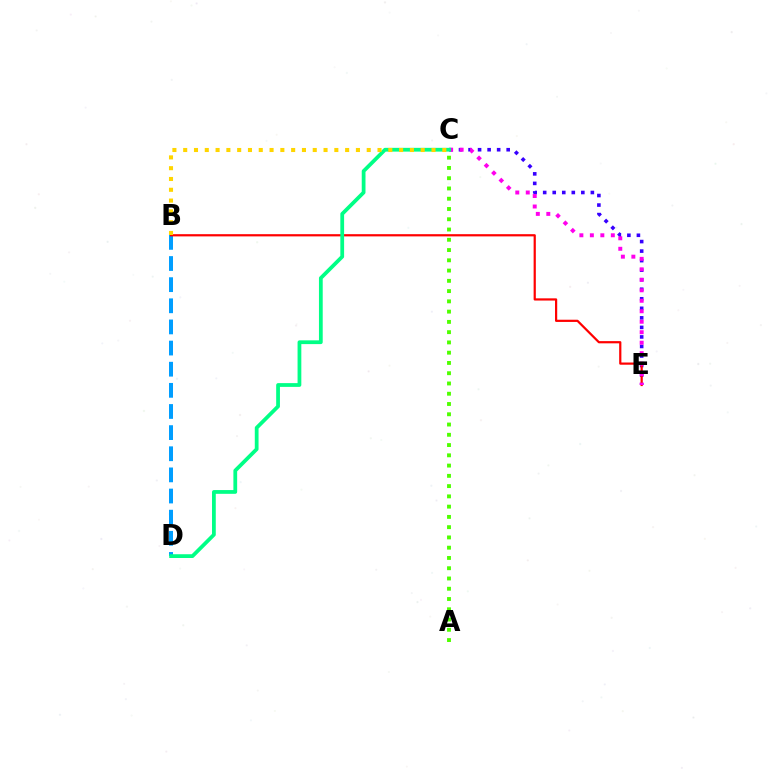{('C', 'E'): [{'color': '#3700ff', 'line_style': 'dotted', 'thickness': 2.59}, {'color': '#ff00ed', 'line_style': 'dotted', 'thickness': 2.85}], ('B', 'D'): [{'color': '#009eff', 'line_style': 'dashed', 'thickness': 2.87}], ('B', 'E'): [{'color': '#ff0000', 'line_style': 'solid', 'thickness': 1.59}], ('A', 'C'): [{'color': '#4fff00', 'line_style': 'dotted', 'thickness': 2.79}], ('C', 'D'): [{'color': '#00ff86', 'line_style': 'solid', 'thickness': 2.71}], ('B', 'C'): [{'color': '#ffd500', 'line_style': 'dotted', 'thickness': 2.93}]}